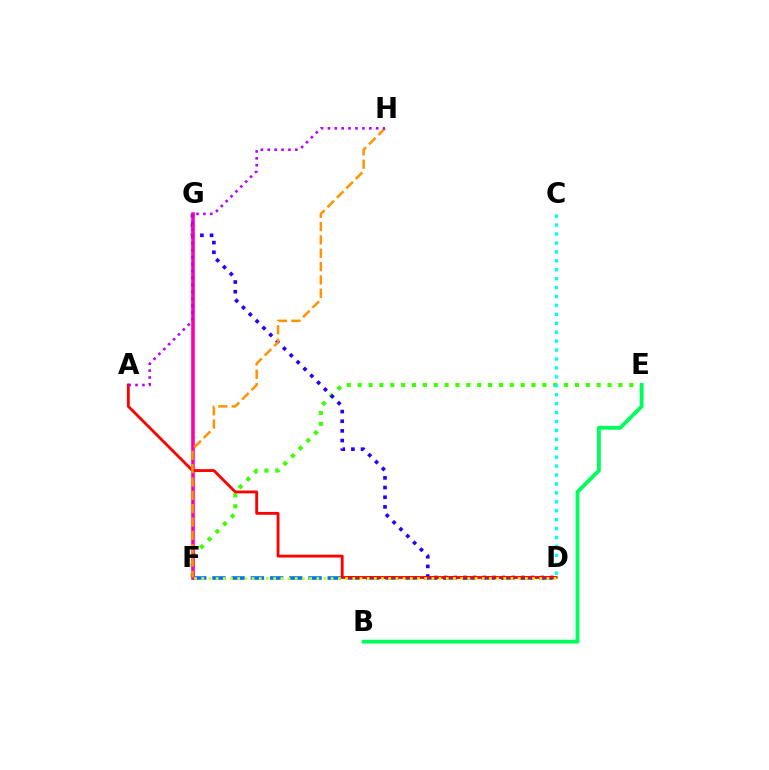{('D', 'F'): [{'color': '#0074ff', 'line_style': 'dashed', 'thickness': 2.61}, {'color': '#d1ff00', 'line_style': 'dotted', 'thickness': 1.95}], ('E', 'F'): [{'color': '#3dff00', 'line_style': 'dotted', 'thickness': 2.95}], ('D', 'G'): [{'color': '#2500ff', 'line_style': 'dotted', 'thickness': 2.62}], ('F', 'G'): [{'color': '#ff00ac', 'line_style': 'solid', 'thickness': 2.59}], ('A', 'D'): [{'color': '#ff0000', 'line_style': 'solid', 'thickness': 2.04}], ('F', 'H'): [{'color': '#ff9400', 'line_style': 'dashed', 'thickness': 1.81}], ('B', 'E'): [{'color': '#00ff5c', 'line_style': 'solid', 'thickness': 2.76}], ('A', 'H'): [{'color': '#b900ff', 'line_style': 'dotted', 'thickness': 1.87}], ('C', 'D'): [{'color': '#00fff6', 'line_style': 'dotted', 'thickness': 2.43}]}